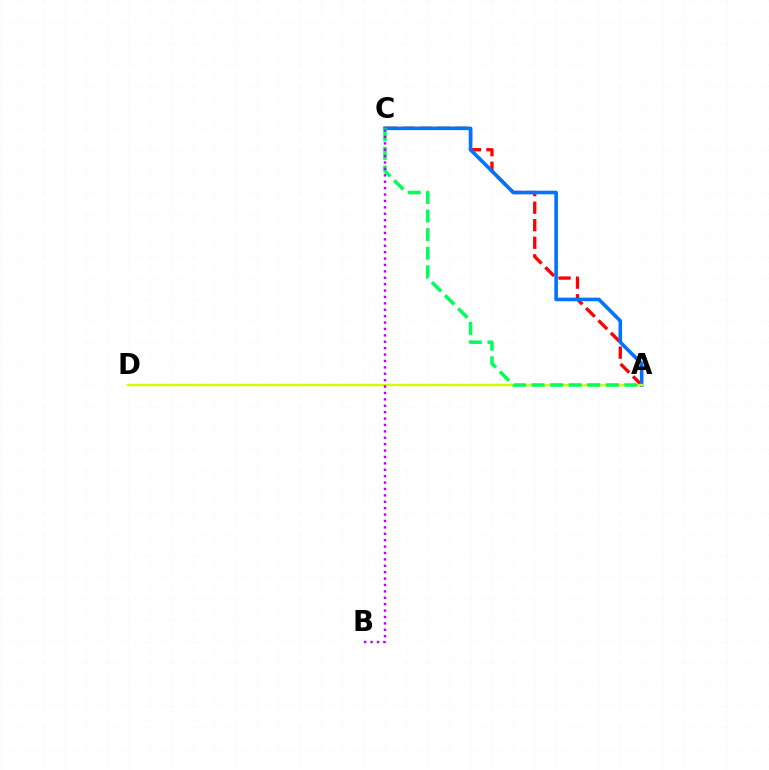{('A', 'C'): [{'color': '#ff0000', 'line_style': 'dashed', 'thickness': 2.38}, {'color': '#0074ff', 'line_style': 'solid', 'thickness': 2.6}, {'color': '#00ff5c', 'line_style': 'dashed', 'thickness': 2.52}], ('A', 'D'): [{'color': '#d1ff00', 'line_style': 'solid', 'thickness': 1.71}], ('B', 'C'): [{'color': '#b900ff', 'line_style': 'dotted', 'thickness': 1.74}]}